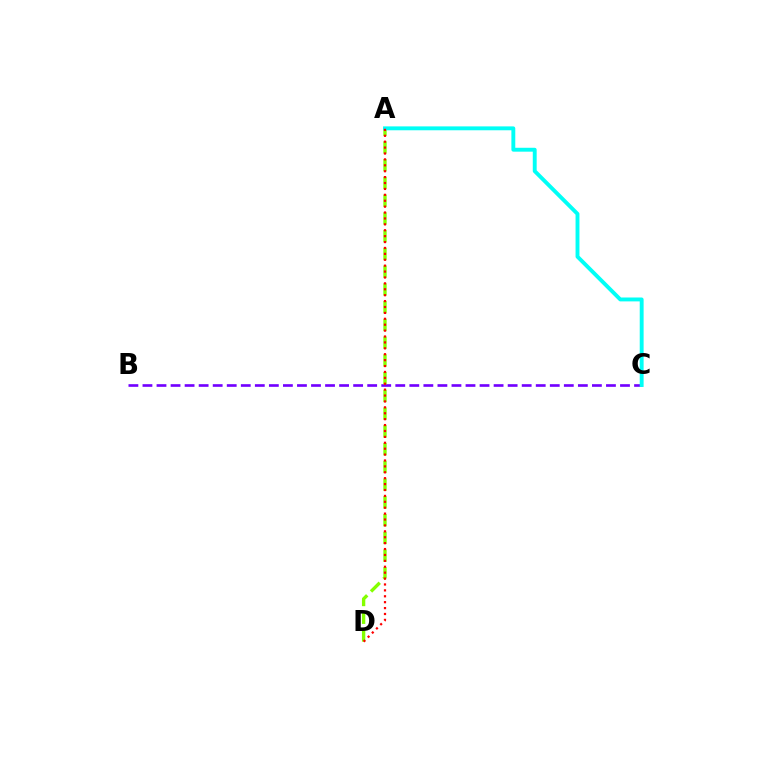{('B', 'C'): [{'color': '#7200ff', 'line_style': 'dashed', 'thickness': 1.91}], ('A', 'D'): [{'color': '#84ff00', 'line_style': 'dashed', 'thickness': 2.41}, {'color': '#ff0000', 'line_style': 'dotted', 'thickness': 1.6}], ('A', 'C'): [{'color': '#00fff6', 'line_style': 'solid', 'thickness': 2.8}]}